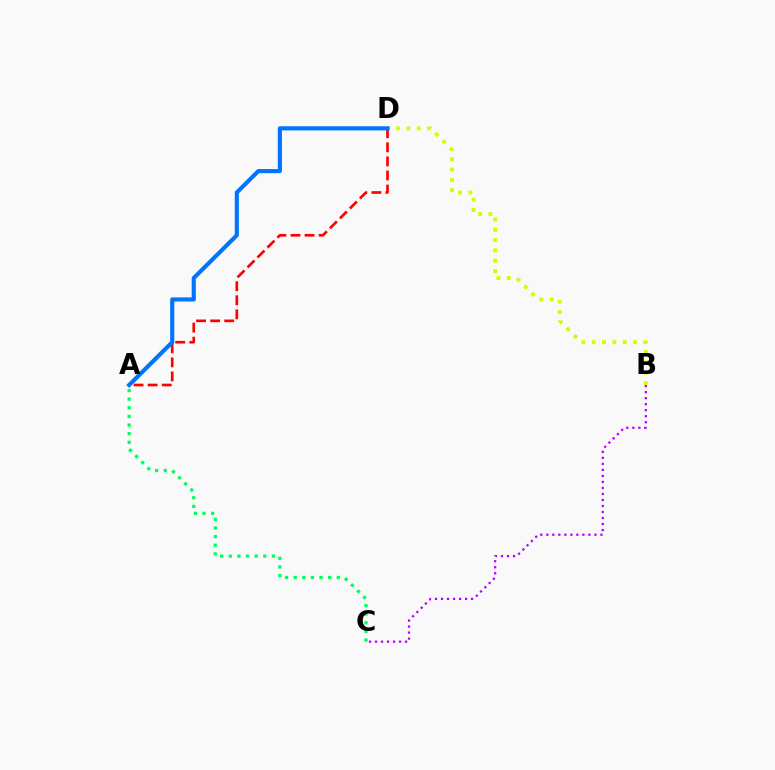{('B', 'D'): [{'color': '#d1ff00', 'line_style': 'dotted', 'thickness': 2.81}], ('A', 'D'): [{'color': '#ff0000', 'line_style': 'dashed', 'thickness': 1.91}, {'color': '#0074ff', 'line_style': 'solid', 'thickness': 2.98}], ('A', 'C'): [{'color': '#00ff5c', 'line_style': 'dotted', 'thickness': 2.34}], ('B', 'C'): [{'color': '#b900ff', 'line_style': 'dotted', 'thickness': 1.63}]}